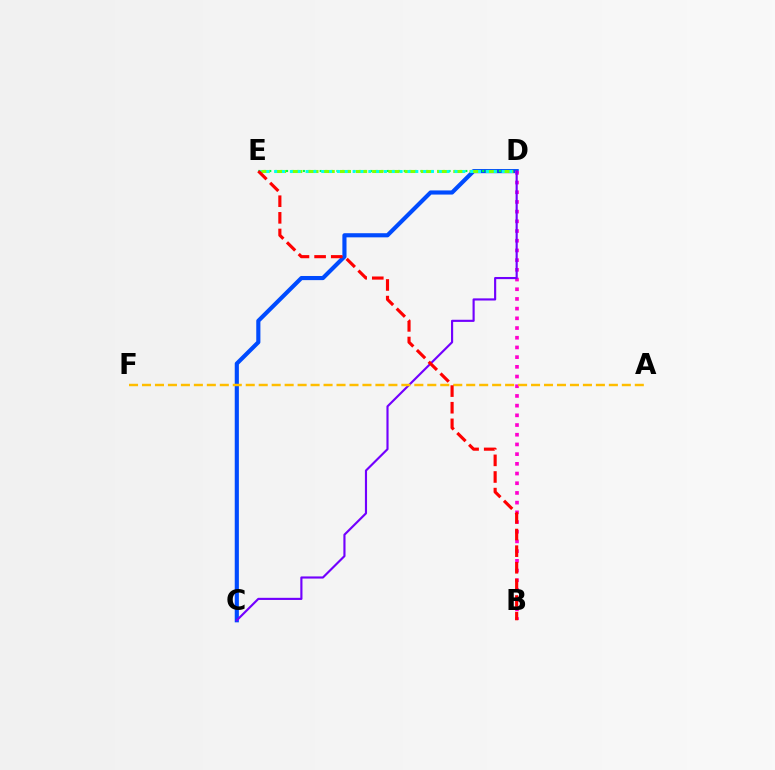{('C', 'D'): [{'color': '#004bff', 'line_style': 'solid', 'thickness': 2.98}, {'color': '#7200ff', 'line_style': 'solid', 'thickness': 1.54}], ('D', 'E'): [{'color': '#00ff39', 'line_style': 'dotted', 'thickness': 1.52}, {'color': '#84ff00', 'line_style': 'dashed', 'thickness': 2.21}, {'color': '#00fff6', 'line_style': 'dotted', 'thickness': 2.13}], ('B', 'D'): [{'color': '#ff00cf', 'line_style': 'dotted', 'thickness': 2.64}], ('A', 'F'): [{'color': '#ffbd00', 'line_style': 'dashed', 'thickness': 1.76}], ('B', 'E'): [{'color': '#ff0000', 'line_style': 'dashed', 'thickness': 2.26}]}